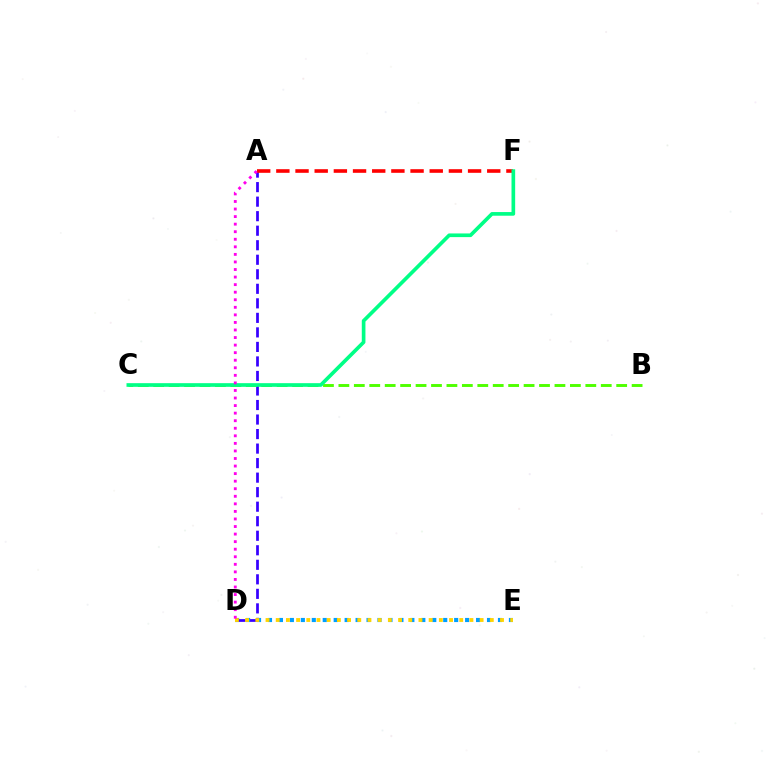{('D', 'E'): [{'color': '#009eff', 'line_style': 'dotted', 'thickness': 2.98}, {'color': '#ffd500', 'line_style': 'dotted', 'thickness': 2.77}], ('A', 'D'): [{'color': '#3700ff', 'line_style': 'dashed', 'thickness': 1.97}, {'color': '#ff00ed', 'line_style': 'dotted', 'thickness': 2.05}], ('B', 'C'): [{'color': '#4fff00', 'line_style': 'dashed', 'thickness': 2.1}], ('A', 'F'): [{'color': '#ff0000', 'line_style': 'dashed', 'thickness': 2.6}], ('C', 'F'): [{'color': '#00ff86', 'line_style': 'solid', 'thickness': 2.64}]}